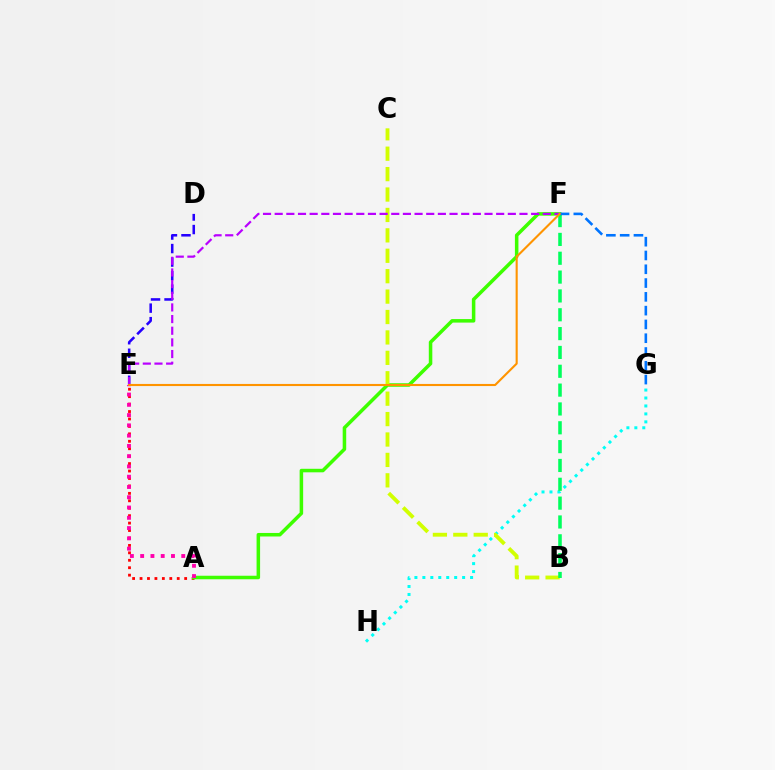{('D', 'E'): [{'color': '#2500ff', 'line_style': 'dashed', 'thickness': 1.84}], ('A', 'E'): [{'color': '#ff0000', 'line_style': 'dotted', 'thickness': 2.02}, {'color': '#ff00ac', 'line_style': 'dotted', 'thickness': 2.79}], ('A', 'F'): [{'color': '#3dff00', 'line_style': 'solid', 'thickness': 2.54}], ('G', 'H'): [{'color': '#00fff6', 'line_style': 'dotted', 'thickness': 2.16}], ('B', 'C'): [{'color': '#d1ff00', 'line_style': 'dashed', 'thickness': 2.77}], ('B', 'F'): [{'color': '#00ff5c', 'line_style': 'dashed', 'thickness': 2.56}], ('F', 'G'): [{'color': '#0074ff', 'line_style': 'dashed', 'thickness': 1.87}], ('E', 'F'): [{'color': '#b900ff', 'line_style': 'dashed', 'thickness': 1.58}, {'color': '#ff9400', 'line_style': 'solid', 'thickness': 1.52}]}